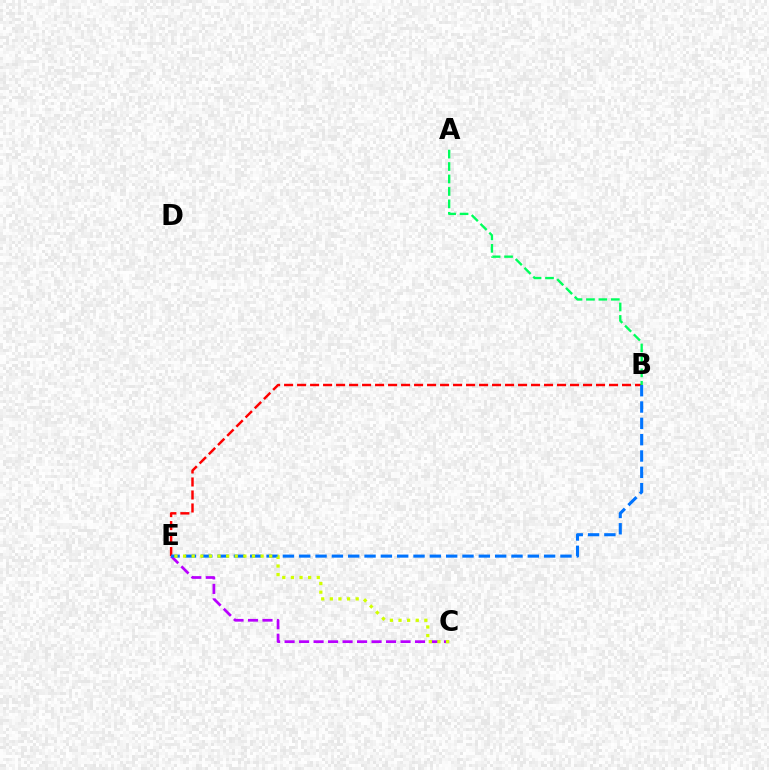{('B', 'E'): [{'color': '#ff0000', 'line_style': 'dashed', 'thickness': 1.77}, {'color': '#0074ff', 'line_style': 'dashed', 'thickness': 2.22}], ('C', 'E'): [{'color': '#b900ff', 'line_style': 'dashed', 'thickness': 1.97}, {'color': '#d1ff00', 'line_style': 'dotted', 'thickness': 2.34}], ('A', 'B'): [{'color': '#00ff5c', 'line_style': 'dashed', 'thickness': 1.69}]}